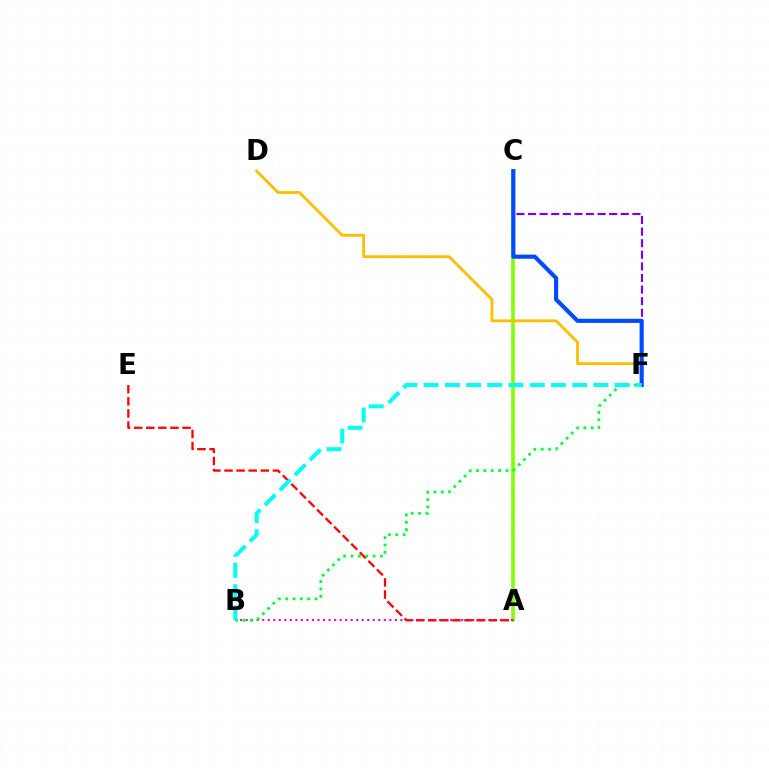{('A', 'C'): [{'color': '#84ff00', 'line_style': 'solid', 'thickness': 2.61}], ('D', 'F'): [{'color': '#ffbd00', 'line_style': 'solid', 'thickness': 2.04}], ('A', 'B'): [{'color': '#ff00cf', 'line_style': 'dotted', 'thickness': 1.5}], ('C', 'F'): [{'color': '#7200ff', 'line_style': 'dashed', 'thickness': 1.58}, {'color': '#004bff', 'line_style': 'solid', 'thickness': 2.98}], ('A', 'E'): [{'color': '#ff0000', 'line_style': 'dashed', 'thickness': 1.64}], ('B', 'F'): [{'color': '#00ff39', 'line_style': 'dotted', 'thickness': 2.0}, {'color': '#00fff6', 'line_style': 'dashed', 'thickness': 2.88}]}